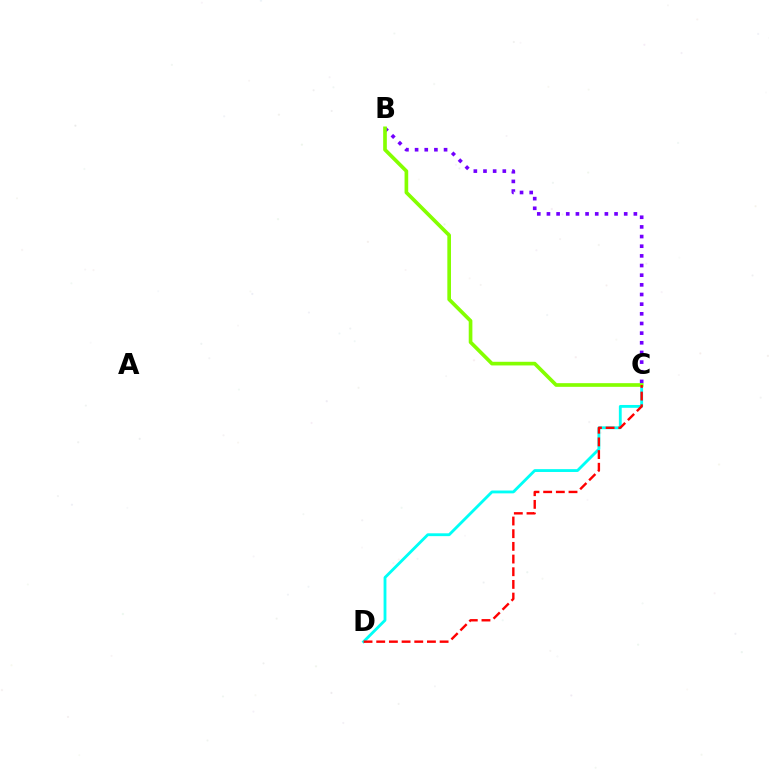{('C', 'D'): [{'color': '#00fff6', 'line_style': 'solid', 'thickness': 2.04}, {'color': '#ff0000', 'line_style': 'dashed', 'thickness': 1.72}], ('B', 'C'): [{'color': '#7200ff', 'line_style': 'dotted', 'thickness': 2.62}, {'color': '#84ff00', 'line_style': 'solid', 'thickness': 2.64}]}